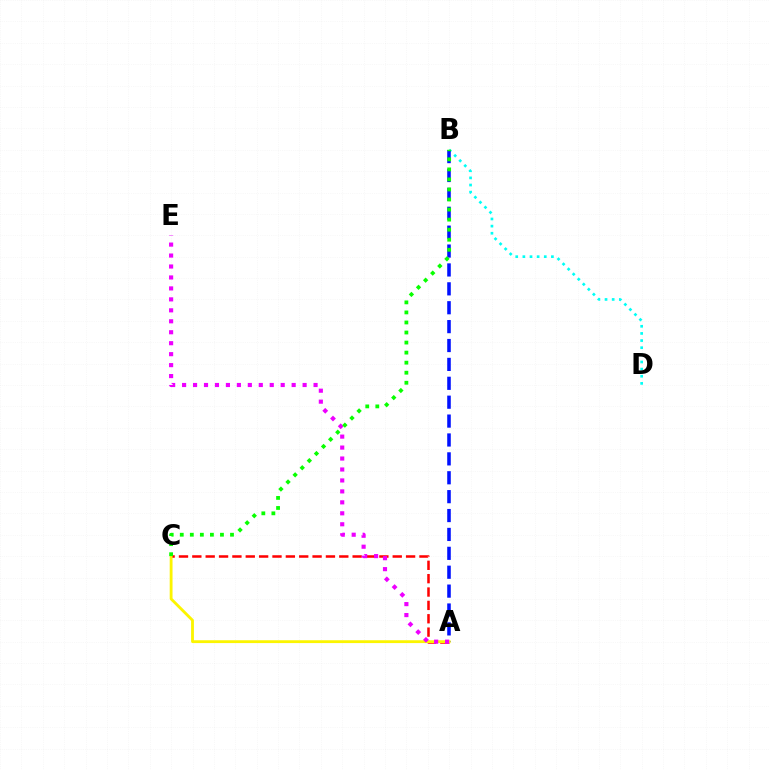{('A', 'C'): [{'color': '#ff0000', 'line_style': 'dashed', 'thickness': 1.81}, {'color': '#fcf500', 'line_style': 'solid', 'thickness': 2.04}], ('B', 'D'): [{'color': '#00fff6', 'line_style': 'dotted', 'thickness': 1.94}], ('A', 'B'): [{'color': '#0010ff', 'line_style': 'dashed', 'thickness': 2.57}], ('A', 'E'): [{'color': '#ee00ff', 'line_style': 'dotted', 'thickness': 2.98}], ('B', 'C'): [{'color': '#08ff00', 'line_style': 'dotted', 'thickness': 2.73}]}